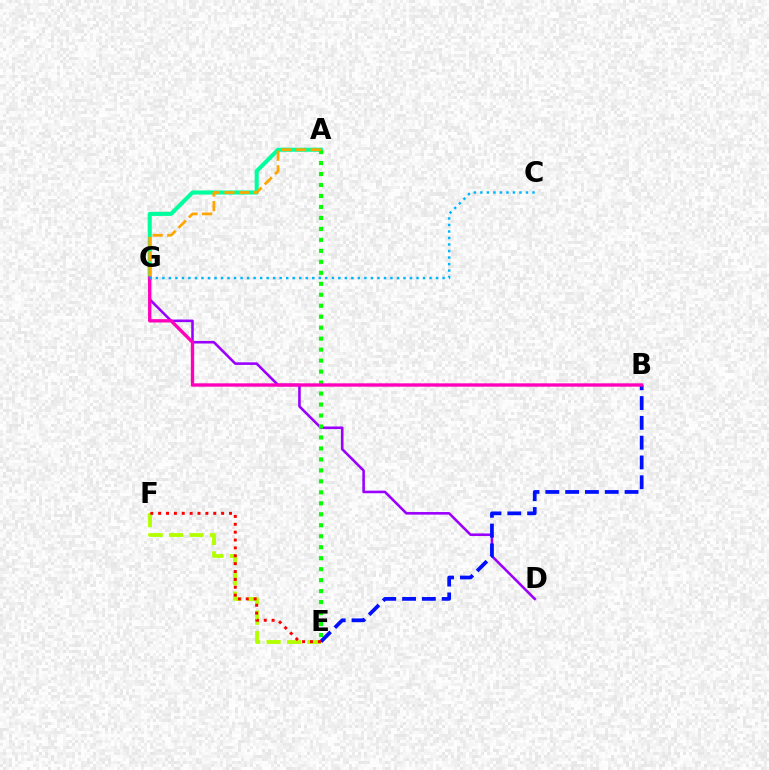{('E', 'F'): [{'color': '#b3ff00', 'line_style': 'dashed', 'thickness': 2.78}, {'color': '#ff0000', 'line_style': 'dotted', 'thickness': 2.14}], ('D', 'G'): [{'color': '#9b00ff', 'line_style': 'solid', 'thickness': 1.86}], ('A', 'G'): [{'color': '#00ff9d', 'line_style': 'solid', 'thickness': 2.93}, {'color': '#ffa500', 'line_style': 'dashed', 'thickness': 1.98}], ('A', 'E'): [{'color': '#08ff00', 'line_style': 'dotted', 'thickness': 2.98}], ('B', 'E'): [{'color': '#0010ff', 'line_style': 'dashed', 'thickness': 2.69}], ('B', 'G'): [{'color': '#ff00bd', 'line_style': 'solid', 'thickness': 2.41}], ('C', 'G'): [{'color': '#00b5ff', 'line_style': 'dotted', 'thickness': 1.77}]}